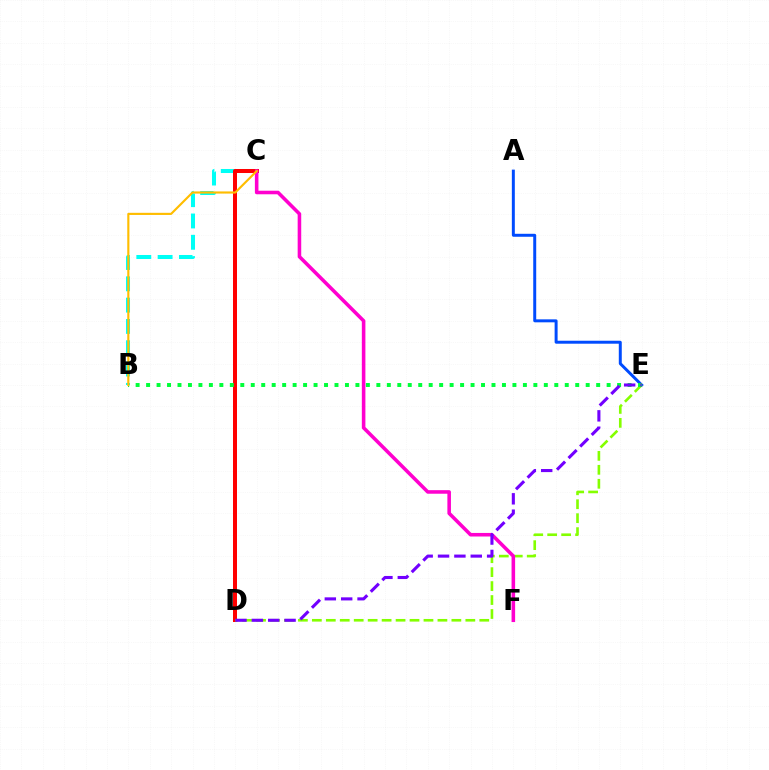{('B', 'C'): [{'color': '#00fff6', 'line_style': 'dashed', 'thickness': 2.89}, {'color': '#ffbd00', 'line_style': 'solid', 'thickness': 1.54}], ('A', 'E'): [{'color': '#004bff', 'line_style': 'solid', 'thickness': 2.14}], ('C', 'D'): [{'color': '#ff0000', 'line_style': 'solid', 'thickness': 2.88}], ('D', 'E'): [{'color': '#84ff00', 'line_style': 'dashed', 'thickness': 1.9}, {'color': '#7200ff', 'line_style': 'dashed', 'thickness': 2.22}], ('B', 'E'): [{'color': '#00ff39', 'line_style': 'dotted', 'thickness': 2.84}], ('C', 'F'): [{'color': '#ff00cf', 'line_style': 'solid', 'thickness': 2.57}]}